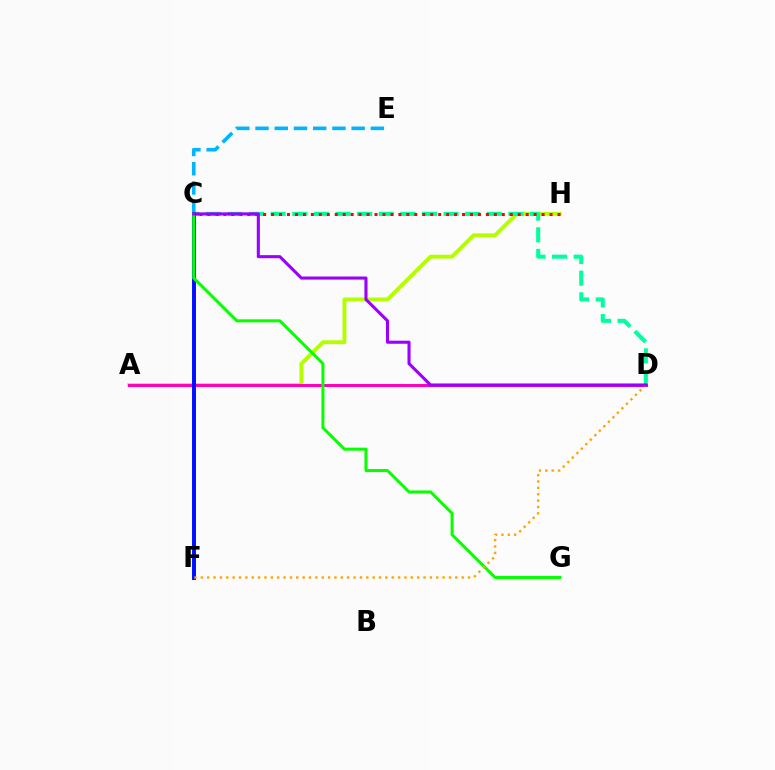{('A', 'H'): [{'color': '#b3ff00', 'line_style': 'solid', 'thickness': 2.8}], ('C', 'D'): [{'color': '#00ff9d', 'line_style': 'dashed', 'thickness': 2.94}, {'color': '#9b00ff', 'line_style': 'solid', 'thickness': 2.22}], ('A', 'D'): [{'color': '#ff00bd', 'line_style': 'solid', 'thickness': 2.13}], ('C', 'H'): [{'color': '#ff0000', 'line_style': 'dotted', 'thickness': 2.16}], ('C', 'E'): [{'color': '#00b5ff', 'line_style': 'dashed', 'thickness': 2.61}], ('C', 'F'): [{'color': '#0010ff', 'line_style': 'solid', 'thickness': 2.83}], ('C', 'G'): [{'color': '#08ff00', 'line_style': 'solid', 'thickness': 2.17}], ('D', 'F'): [{'color': '#ffa500', 'line_style': 'dotted', 'thickness': 1.73}]}